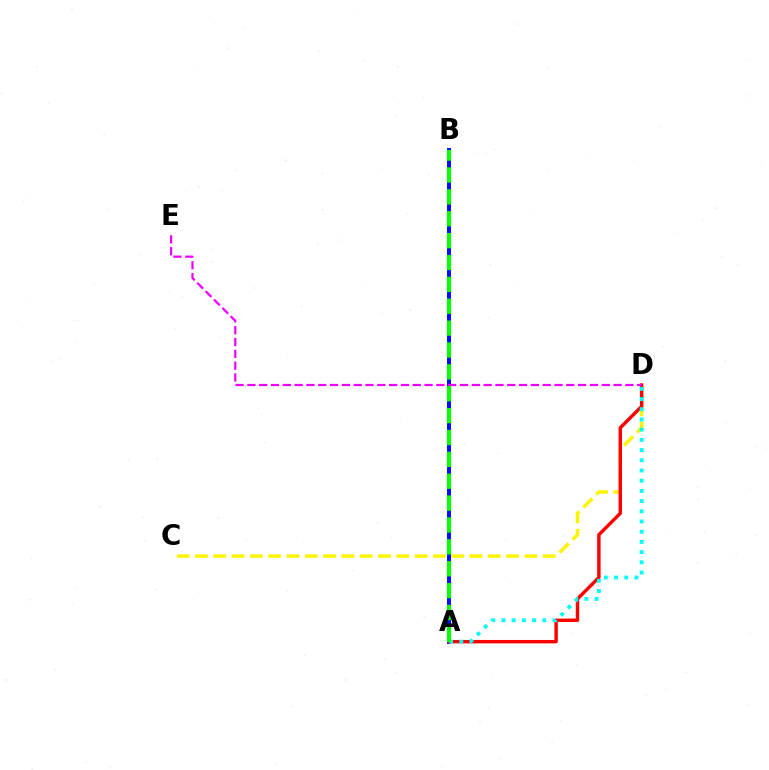{('C', 'D'): [{'color': '#fcf500', 'line_style': 'dashed', 'thickness': 2.49}], ('A', 'B'): [{'color': '#0010ff', 'line_style': 'solid', 'thickness': 2.87}, {'color': '#08ff00', 'line_style': 'dashed', 'thickness': 2.97}], ('A', 'D'): [{'color': '#ff0000', 'line_style': 'solid', 'thickness': 2.45}, {'color': '#00fff6', 'line_style': 'dotted', 'thickness': 2.77}], ('D', 'E'): [{'color': '#ee00ff', 'line_style': 'dashed', 'thickness': 1.6}]}